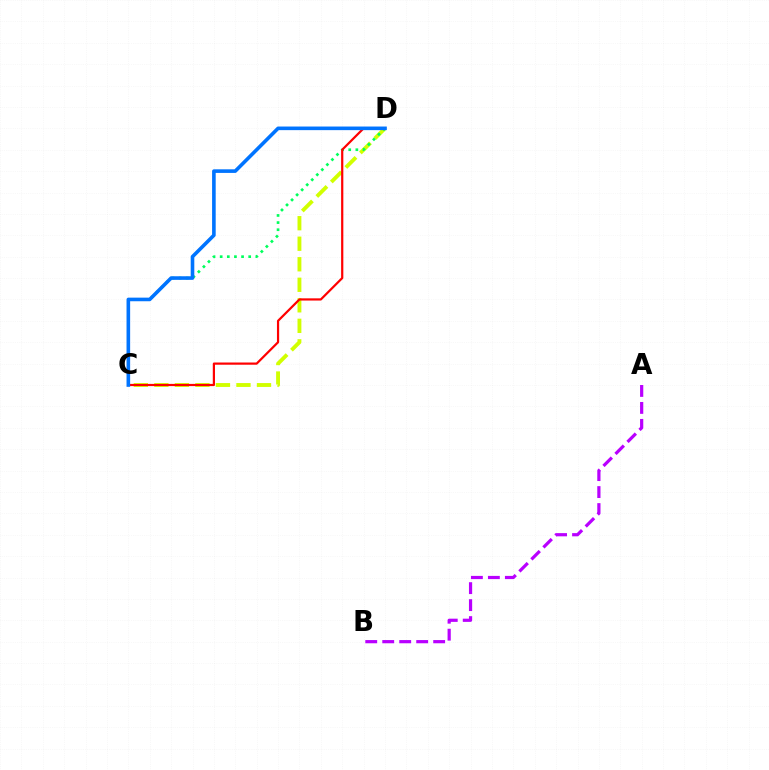{('C', 'D'): [{'color': '#d1ff00', 'line_style': 'dashed', 'thickness': 2.79}, {'color': '#00ff5c', 'line_style': 'dotted', 'thickness': 1.94}, {'color': '#ff0000', 'line_style': 'solid', 'thickness': 1.59}, {'color': '#0074ff', 'line_style': 'solid', 'thickness': 2.6}], ('A', 'B'): [{'color': '#b900ff', 'line_style': 'dashed', 'thickness': 2.31}]}